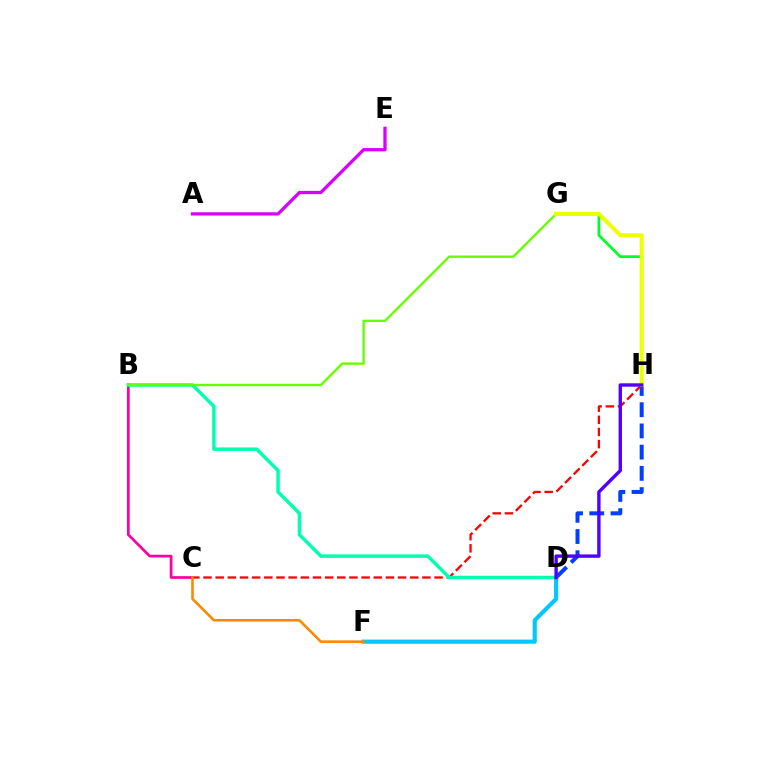{('B', 'C'): [{'color': '#ff00a0', 'line_style': 'solid', 'thickness': 1.96}], ('G', 'H'): [{'color': '#00ff27', 'line_style': 'solid', 'thickness': 1.99}, {'color': '#eeff00', 'line_style': 'solid', 'thickness': 2.87}], ('D', 'H'): [{'color': '#003fff', 'line_style': 'dashed', 'thickness': 2.88}, {'color': '#4f00ff', 'line_style': 'solid', 'thickness': 2.43}], ('C', 'H'): [{'color': '#ff0000', 'line_style': 'dashed', 'thickness': 1.65}], ('B', 'D'): [{'color': '#00ffaf', 'line_style': 'solid', 'thickness': 2.49}], ('B', 'G'): [{'color': '#66ff00', 'line_style': 'solid', 'thickness': 1.7}], ('A', 'E'): [{'color': '#d600ff', 'line_style': 'solid', 'thickness': 2.35}], ('D', 'F'): [{'color': '#00c7ff', 'line_style': 'solid', 'thickness': 2.98}], ('C', 'F'): [{'color': '#ff8800', 'line_style': 'solid', 'thickness': 1.86}]}